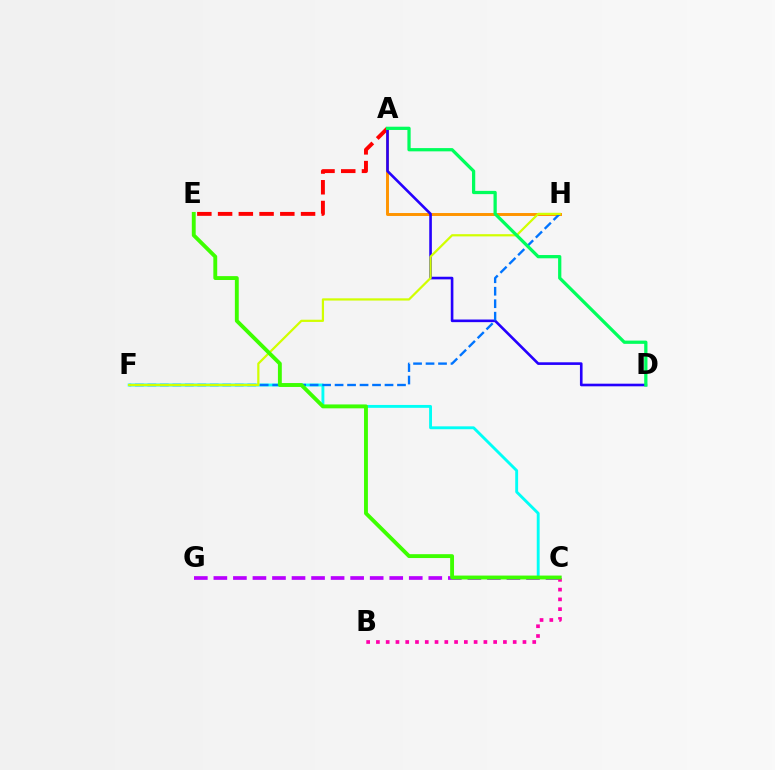{('A', 'E'): [{'color': '#ff0000', 'line_style': 'dashed', 'thickness': 2.82}], ('C', 'G'): [{'color': '#b900ff', 'line_style': 'dashed', 'thickness': 2.65}], ('A', 'H'): [{'color': '#ff9400', 'line_style': 'solid', 'thickness': 2.13}], ('A', 'D'): [{'color': '#2500ff', 'line_style': 'solid', 'thickness': 1.89}, {'color': '#00ff5c', 'line_style': 'solid', 'thickness': 2.34}], ('C', 'F'): [{'color': '#00fff6', 'line_style': 'solid', 'thickness': 2.07}], ('F', 'H'): [{'color': '#0074ff', 'line_style': 'dashed', 'thickness': 1.7}, {'color': '#d1ff00', 'line_style': 'solid', 'thickness': 1.6}], ('B', 'C'): [{'color': '#ff00ac', 'line_style': 'dotted', 'thickness': 2.65}], ('C', 'E'): [{'color': '#3dff00', 'line_style': 'solid', 'thickness': 2.79}]}